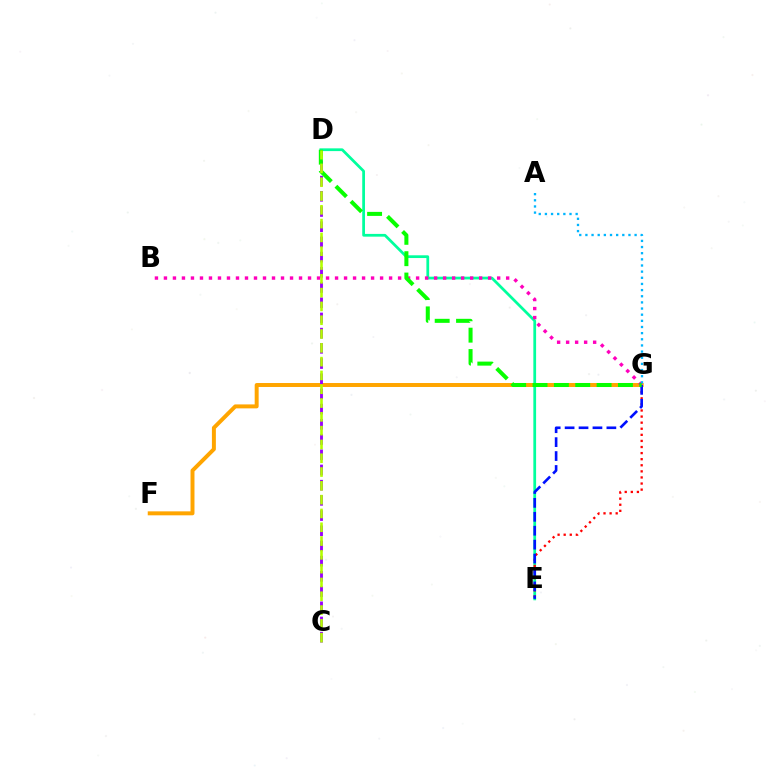{('F', 'G'): [{'color': '#ffa500', 'line_style': 'solid', 'thickness': 2.85}], ('D', 'E'): [{'color': '#00ff9d', 'line_style': 'solid', 'thickness': 1.98}], ('B', 'G'): [{'color': '#ff00bd', 'line_style': 'dotted', 'thickness': 2.45}], ('E', 'G'): [{'color': '#ff0000', 'line_style': 'dotted', 'thickness': 1.65}, {'color': '#0010ff', 'line_style': 'dashed', 'thickness': 1.89}], ('C', 'D'): [{'color': '#9b00ff', 'line_style': 'dashed', 'thickness': 2.07}, {'color': '#b3ff00', 'line_style': 'dashed', 'thickness': 1.88}], ('A', 'G'): [{'color': '#00b5ff', 'line_style': 'dotted', 'thickness': 1.67}], ('D', 'G'): [{'color': '#08ff00', 'line_style': 'dashed', 'thickness': 2.9}]}